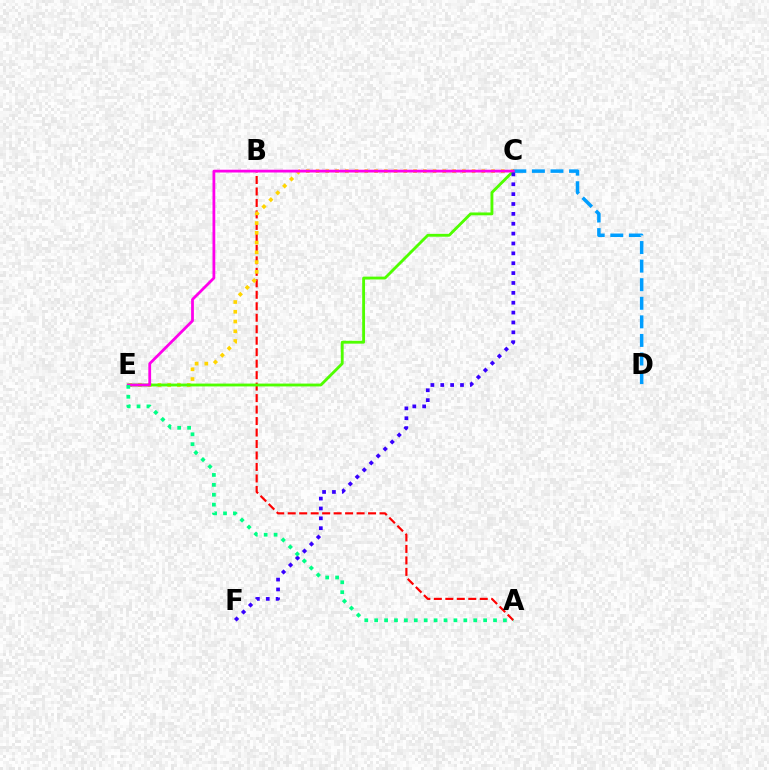{('A', 'B'): [{'color': '#ff0000', 'line_style': 'dashed', 'thickness': 1.56}], ('C', 'E'): [{'color': '#ffd500', 'line_style': 'dotted', 'thickness': 2.65}, {'color': '#4fff00', 'line_style': 'solid', 'thickness': 2.05}, {'color': '#ff00ed', 'line_style': 'solid', 'thickness': 2.0}], ('C', 'D'): [{'color': '#009eff', 'line_style': 'dashed', 'thickness': 2.52}], ('C', 'F'): [{'color': '#3700ff', 'line_style': 'dotted', 'thickness': 2.68}], ('A', 'E'): [{'color': '#00ff86', 'line_style': 'dotted', 'thickness': 2.69}]}